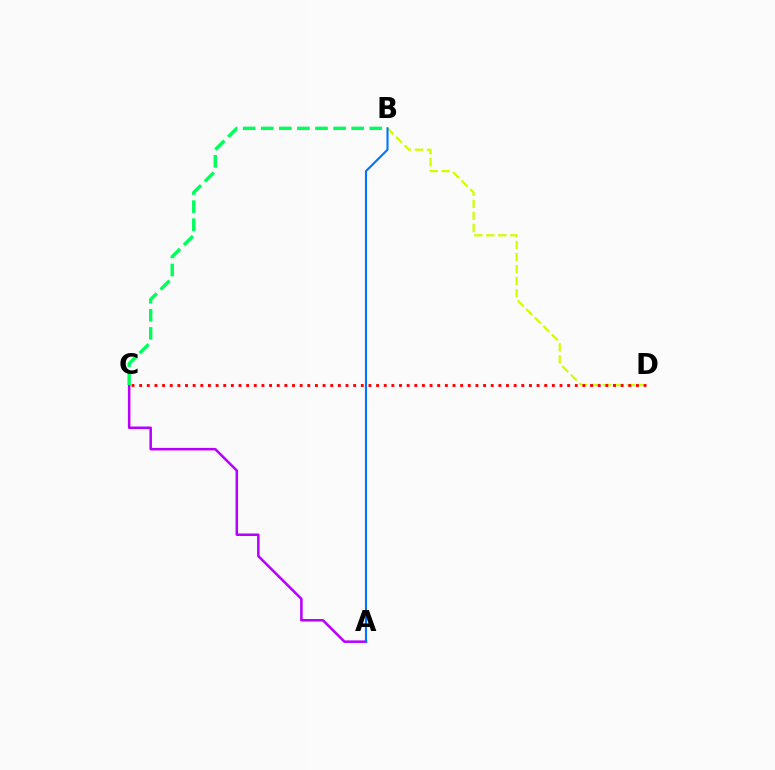{('A', 'C'): [{'color': '#b900ff', 'line_style': 'solid', 'thickness': 1.83}], ('B', 'D'): [{'color': '#d1ff00', 'line_style': 'dashed', 'thickness': 1.63}], ('C', 'D'): [{'color': '#ff0000', 'line_style': 'dotted', 'thickness': 2.08}], ('A', 'B'): [{'color': '#0074ff', 'line_style': 'solid', 'thickness': 1.51}], ('B', 'C'): [{'color': '#00ff5c', 'line_style': 'dashed', 'thickness': 2.46}]}